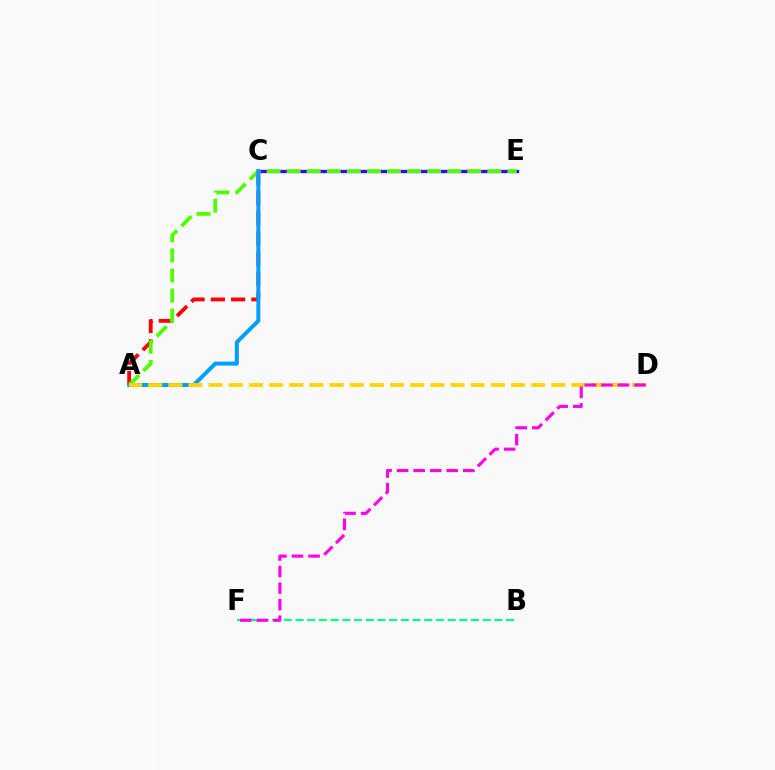{('B', 'F'): [{'color': '#00ff86', 'line_style': 'dashed', 'thickness': 1.59}], ('C', 'E'): [{'color': '#3700ff', 'line_style': 'solid', 'thickness': 2.38}], ('A', 'C'): [{'color': '#ff0000', 'line_style': 'dashed', 'thickness': 2.76}, {'color': '#009eff', 'line_style': 'solid', 'thickness': 2.87}], ('A', 'E'): [{'color': '#4fff00', 'line_style': 'dashed', 'thickness': 2.73}], ('A', 'D'): [{'color': '#ffd500', 'line_style': 'dashed', 'thickness': 2.74}], ('D', 'F'): [{'color': '#ff00ed', 'line_style': 'dashed', 'thickness': 2.25}]}